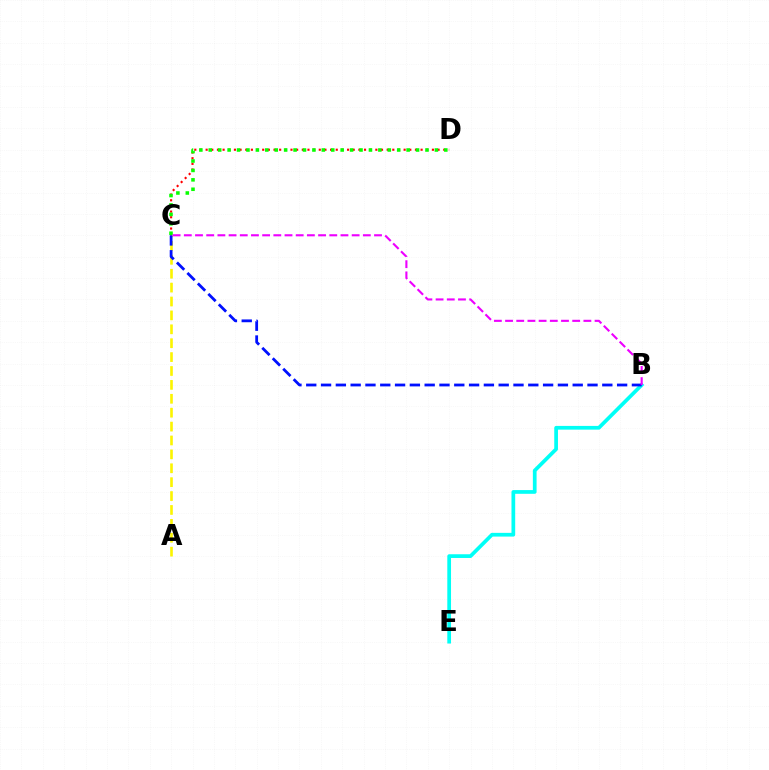{('A', 'C'): [{'color': '#fcf500', 'line_style': 'dashed', 'thickness': 1.89}], ('C', 'D'): [{'color': '#ff0000', 'line_style': 'dotted', 'thickness': 1.54}, {'color': '#08ff00', 'line_style': 'dotted', 'thickness': 2.56}], ('B', 'E'): [{'color': '#00fff6', 'line_style': 'solid', 'thickness': 2.68}], ('B', 'C'): [{'color': '#0010ff', 'line_style': 'dashed', 'thickness': 2.01}, {'color': '#ee00ff', 'line_style': 'dashed', 'thickness': 1.52}]}